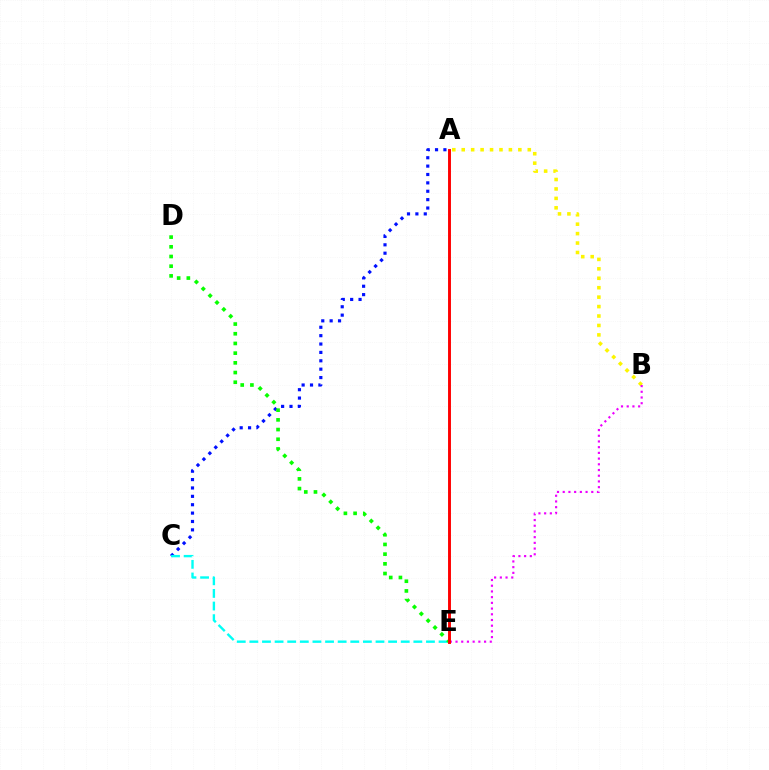{('A', 'C'): [{'color': '#0010ff', 'line_style': 'dotted', 'thickness': 2.28}], ('C', 'E'): [{'color': '#00fff6', 'line_style': 'dashed', 'thickness': 1.71}], ('A', 'B'): [{'color': '#fcf500', 'line_style': 'dotted', 'thickness': 2.56}], ('B', 'E'): [{'color': '#ee00ff', 'line_style': 'dotted', 'thickness': 1.55}], ('D', 'E'): [{'color': '#08ff00', 'line_style': 'dotted', 'thickness': 2.63}], ('A', 'E'): [{'color': '#ff0000', 'line_style': 'solid', 'thickness': 2.1}]}